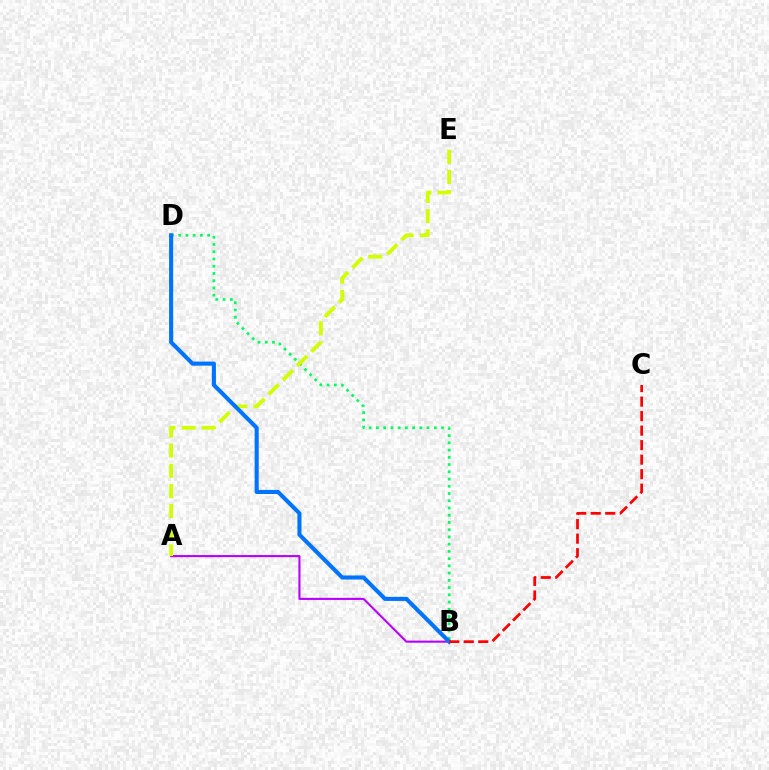{('A', 'B'): [{'color': '#b900ff', 'line_style': 'solid', 'thickness': 1.51}], ('B', 'D'): [{'color': '#00ff5c', 'line_style': 'dotted', 'thickness': 1.97}, {'color': '#0074ff', 'line_style': 'solid', 'thickness': 2.94}], ('A', 'E'): [{'color': '#d1ff00', 'line_style': 'dashed', 'thickness': 2.74}], ('B', 'C'): [{'color': '#ff0000', 'line_style': 'dashed', 'thickness': 1.97}]}